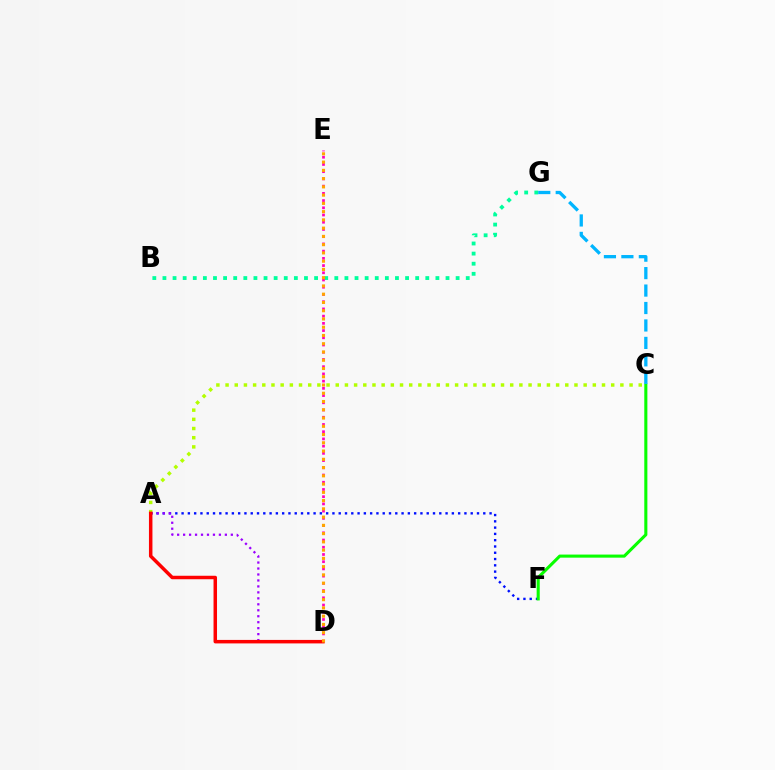{('A', 'F'): [{'color': '#0010ff', 'line_style': 'dotted', 'thickness': 1.71}], ('C', 'F'): [{'color': '#08ff00', 'line_style': 'solid', 'thickness': 2.22}], ('A', 'C'): [{'color': '#b3ff00', 'line_style': 'dotted', 'thickness': 2.49}], ('B', 'G'): [{'color': '#00ff9d', 'line_style': 'dotted', 'thickness': 2.75}], ('A', 'D'): [{'color': '#9b00ff', 'line_style': 'dotted', 'thickness': 1.62}, {'color': '#ff0000', 'line_style': 'solid', 'thickness': 2.51}], ('D', 'E'): [{'color': '#ff00bd', 'line_style': 'dotted', 'thickness': 1.96}, {'color': '#ffa500', 'line_style': 'dotted', 'thickness': 2.24}], ('C', 'G'): [{'color': '#00b5ff', 'line_style': 'dashed', 'thickness': 2.37}]}